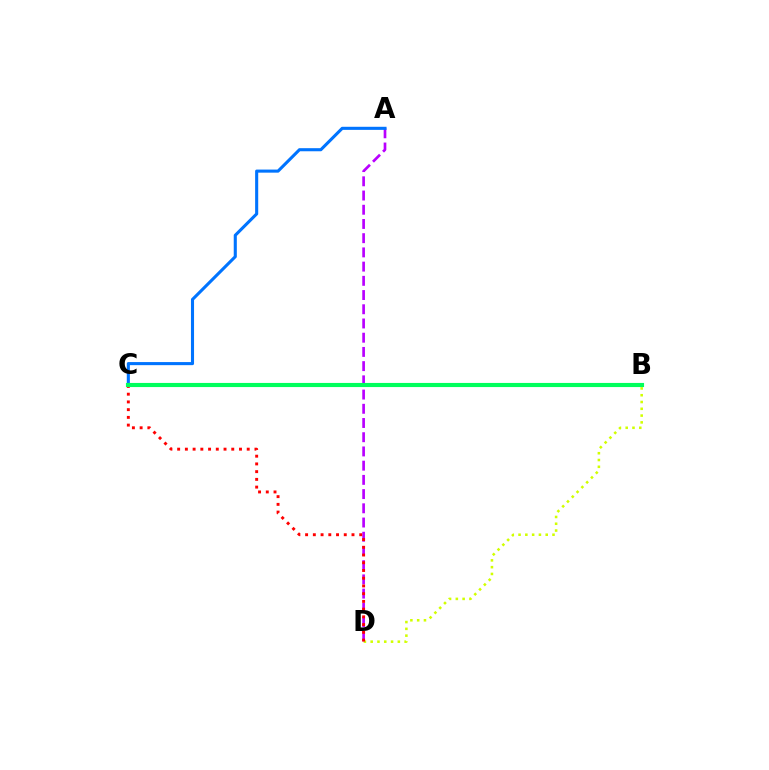{('B', 'D'): [{'color': '#d1ff00', 'line_style': 'dotted', 'thickness': 1.84}], ('A', 'D'): [{'color': '#b900ff', 'line_style': 'dashed', 'thickness': 1.93}], ('C', 'D'): [{'color': '#ff0000', 'line_style': 'dotted', 'thickness': 2.1}], ('A', 'C'): [{'color': '#0074ff', 'line_style': 'solid', 'thickness': 2.22}], ('B', 'C'): [{'color': '#00ff5c', 'line_style': 'solid', 'thickness': 2.97}]}